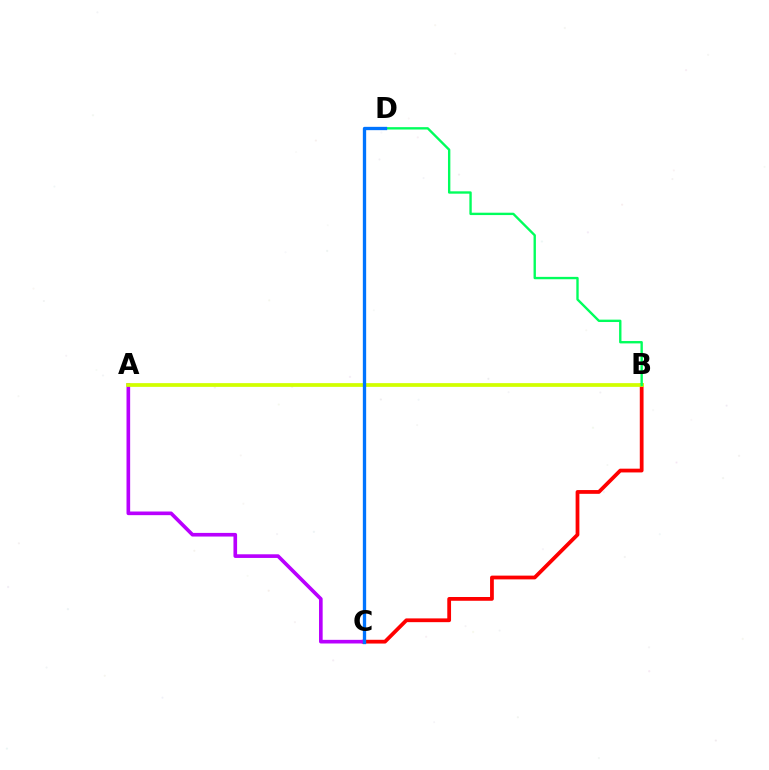{('B', 'C'): [{'color': '#ff0000', 'line_style': 'solid', 'thickness': 2.71}], ('A', 'C'): [{'color': '#b900ff', 'line_style': 'solid', 'thickness': 2.62}], ('A', 'B'): [{'color': '#d1ff00', 'line_style': 'solid', 'thickness': 2.69}], ('B', 'D'): [{'color': '#00ff5c', 'line_style': 'solid', 'thickness': 1.71}], ('C', 'D'): [{'color': '#0074ff', 'line_style': 'solid', 'thickness': 2.39}]}